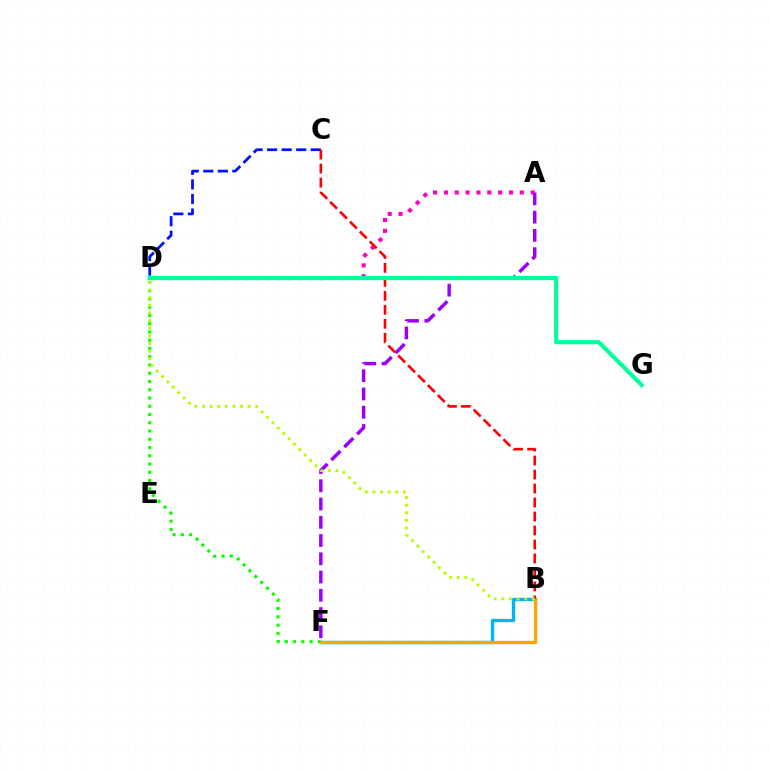{('A', 'D'): [{'color': '#ff00bd', 'line_style': 'dotted', 'thickness': 2.95}], ('D', 'F'): [{'color': '#08ff00', 'line_style': 'dotted', 'thickness': 2.24}], ('B', 'F'): [{'color': '#00b5ff', 'line_style': 'solid', 'thickness': 2.41}, {'color': '#ffa500', 'line_style': 'solid', 'thickness': 2.37}], ('C', 'D'): [{'color': '#0010ff', 'line_style': 'dashed', 'thickness': 1.98}], ('B', 'C'): [{'color': '#ff0000', 'line_style': 'dashed', 'thickness': 1.9}], ('A', 'F'): [{'color': '#9b00ff', 'line_style': 'dashed', 'thickness': 2.48}], ('D', 'G'): [{'color': '#00ff9d', 'line_style': 'solid', 'thickness': 2.98}], ('B', 'D'): [{'color': '#b3ff00', 'line_style': 'dotted', 'thickness': 2.07}]}